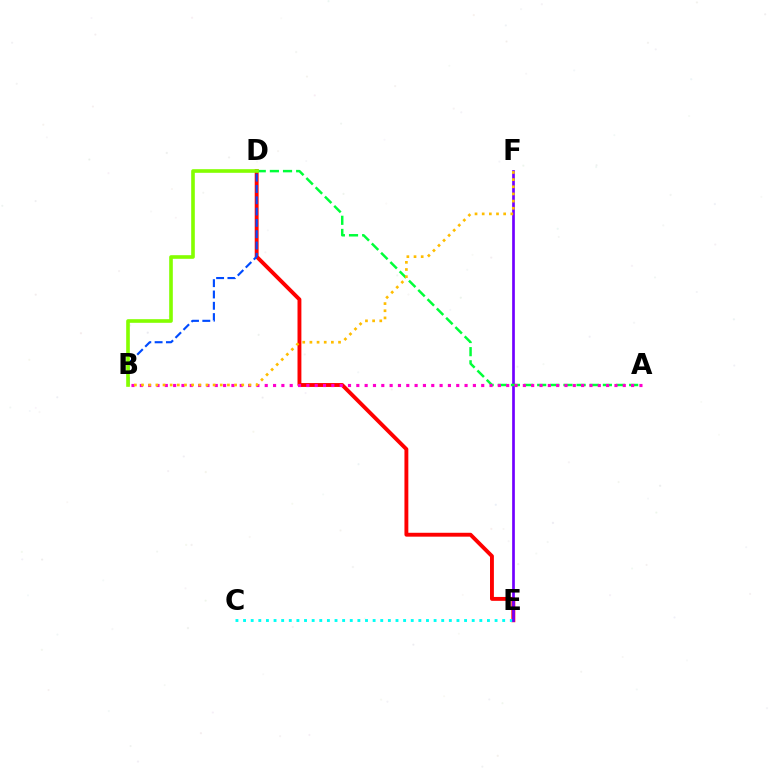{('D', 'E'): [{'color': '#ff0000', 'line_style': 'solid', 'thickness': 2.8}], ('C', 'E'): [{'color': '#00fff6', 'line_style': 'dotted', 'thickness': 2.07}], ('E', 'F'): [{'color': '#7200ff', 'line_style': 'solid', 'thickness': 1.94}], ('A', 'D'): [{'color': '#00ff39', 'line_style': 'dashed', 'thickness': 1.78}], ('B', 'D'): [{'color': '#004bff', 'line_style': 'dashed', 'thickness': 1.54}, {'color': '#84ff00', 'line_style': 'solid', 'thickness': 2.61}], ('A', 'B'): [{'color': '#ff00cf', 'line_style': 'dotted', 'thickness': 2.26}], ('B', 'F'): [{'color': '#ffbd00', 'line_style': 'dotted', 'thickness': 1.94}]}